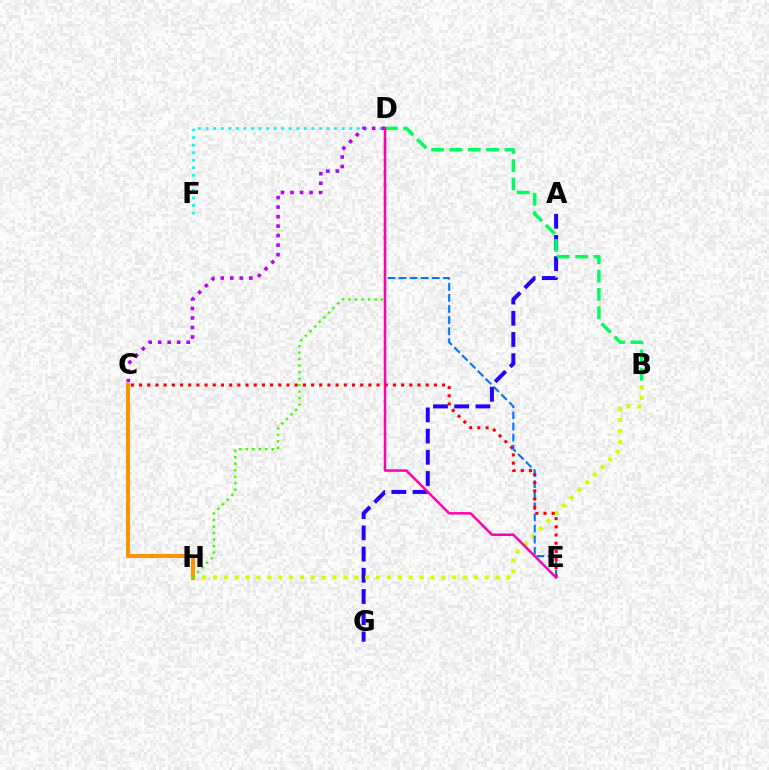{('D', 'F'): [{'color': '#00fff6', 'line_style': 'dotted', 'thickness': 2.05}], ('A', 'G'): [{'color': '#2500ff', 'line_style': 'dashed', 'thickness': 2.88}], ('C', 'D'): [{'color': '#b900ff', 'line_style': 'dotted', 'thickness': 2.59}], ('B', 'D'): [{'color': '#00ff5c', 'line_style': 'dashed', 'thickness': 2.49}], ('B', 'H'): [{'color': '#d1ff00', 'line_style': 'dotted', 'thickness': 2.95}], ('C', 'H'): [{'color': '#ff9400', 'line_style': 'solid', 'thickness': 2.88}], ('D', 'E'): [{'color': '#0074ff', 'line_style': 'dashed', 'thickness': 1.51}, {'color': '#ff00ac', 'line_style': 'solid', 'thickness': 1.79}], ('D', 'H'): [{'color': '#3dff00', 'line_style': 'dotted', 'thickness': 1.77}], ('C', 'E'): [{'color': '#ff0000', 'line_style': 'dotted', 'thickness': 2.23}]}